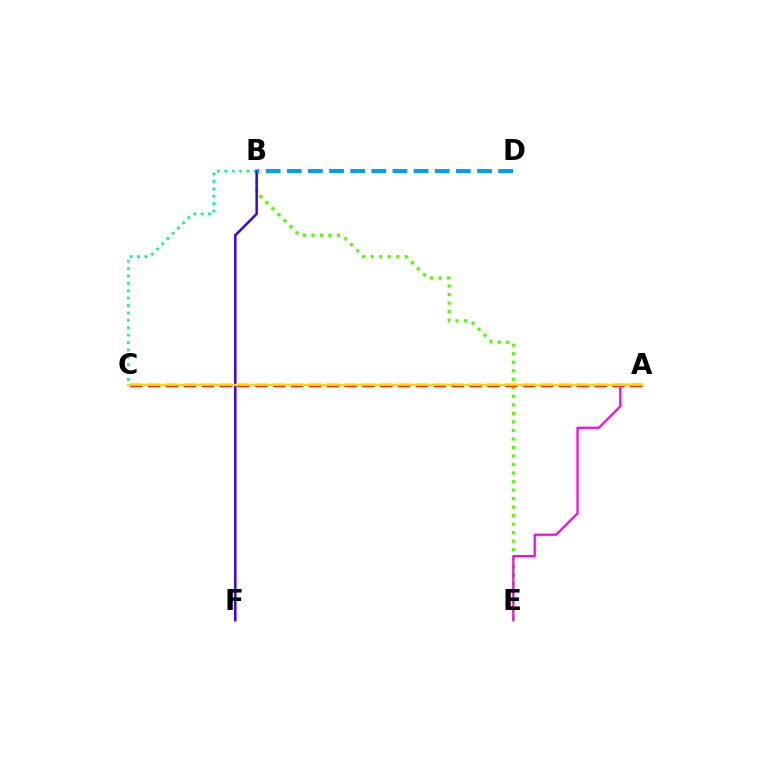{('B', 'C'): [{'color': '#00ff86', 'line_style': 'dotted', 'thickness': 2.01}], ('B', 'E'): [{'color': '#4fff00', 'line_style': 'dotted', 'thickness': 2.32}], ('B', 'F'): [{'color': '#3700ff', 'line_style': 'solid', 'thickness': 1.8}], ('A', 'C'): [{'color': '#ff0000', 'line_style': 'dashed', 'thickness': 2.43}, {'color': '#ffd500', 'line_style': 'solid', 'thickness': 1.69}], ('B', 'D'): [{'color': '#009eff', 'line_style': 'dashed', 'thickness': 2.87}], ('A', 'E'): [{'color': '#ff00ed', 'line_style': 'solid', 'thickness': 1.61}]}